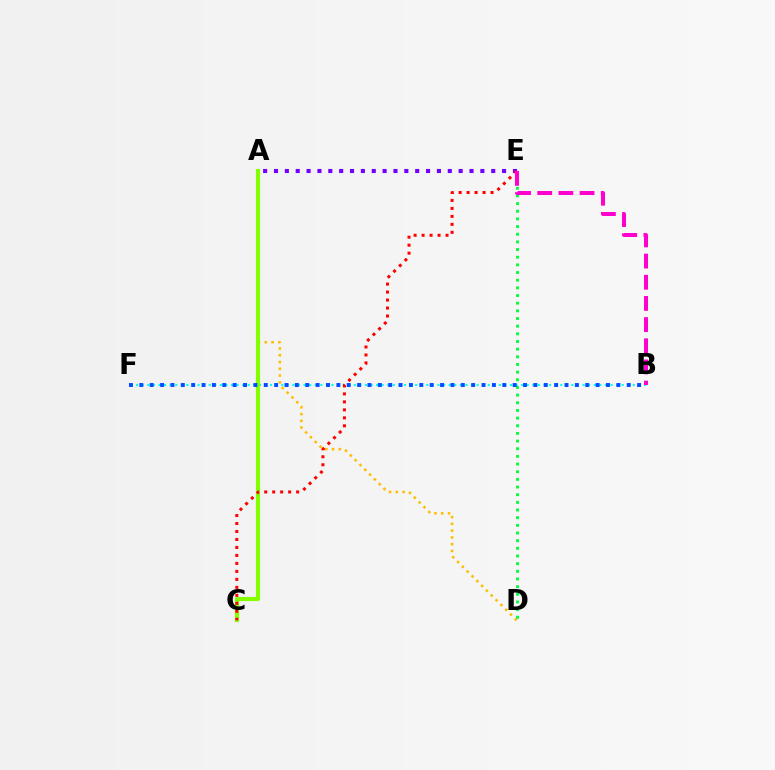{('B', 'F'): [{'color': '#00fff6', 'line_style': 'dotted', 'thickness': 1.52}, {'color': '#004bff', 'line_style': 'dotted', 'thickness': 2.82}], ('A', 'E'): [{'color': '#7200ff', 'line_style': 'dotted', 'thickness': 2.95}], ('A', 'D'): [{'color': '#ffbd00', 'line_style': 'dotted', 'thickness': 1.84}], ('D', 'E'): [{'color': '#00ff39', 'line_style': 'dotted', 'thickness': 2.08}], ('A', 'C'): [{'color': '#84ff00', 'line_style': 'solid', 'thickness': 2.99}], ('C', 'E'): [{'color': '#ff0000', 'line_style': 'dotted', 'thickness': 2.17}], ('B', 'E'): [{'color': '#ff00cf', 'line_style': 'dashed', 'thickness': 2.88}]}